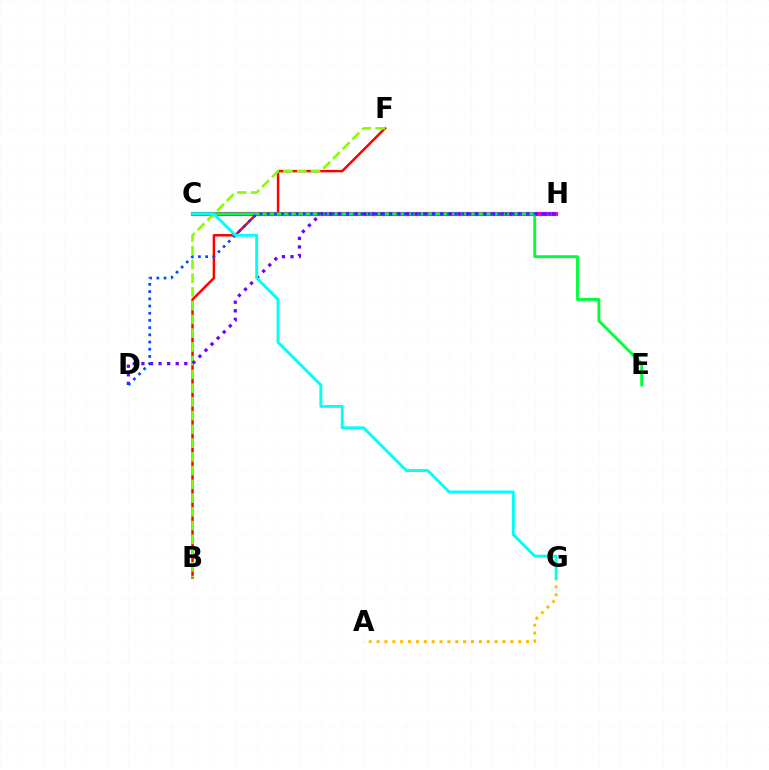{('C', 'H'): [{'color': '#ff00cf', 'line_style': 'solid', 'thickness': 3.0}], ('B', 'F'): [{'color': '#ff0000', 'line_style': 'solid', 'thickness': 1.78}, {'color': '#84ff00', 'line_style': 'dashed', 'thickness': 1.87}], ('A', 'G'): [{'color': '#ffbd00', 'line_style': 'dotted', 'thickness': 2.14}], ('C', 'E'): [{'color': '#00ff39', 'line_style': 'solid', 'thickness': 2.06}], ('D', 'H'): [{'color': '#7200ff', 'line_style': 'dotted', 'thickness': 2.33}, {'color': '#004bff', 'line_style': 'dotted', 'thickness': 1.96}], ('C', 'G'): [{'color': '#00fff6', 'line_style': 'solid', 'thickness': 2.09}]}